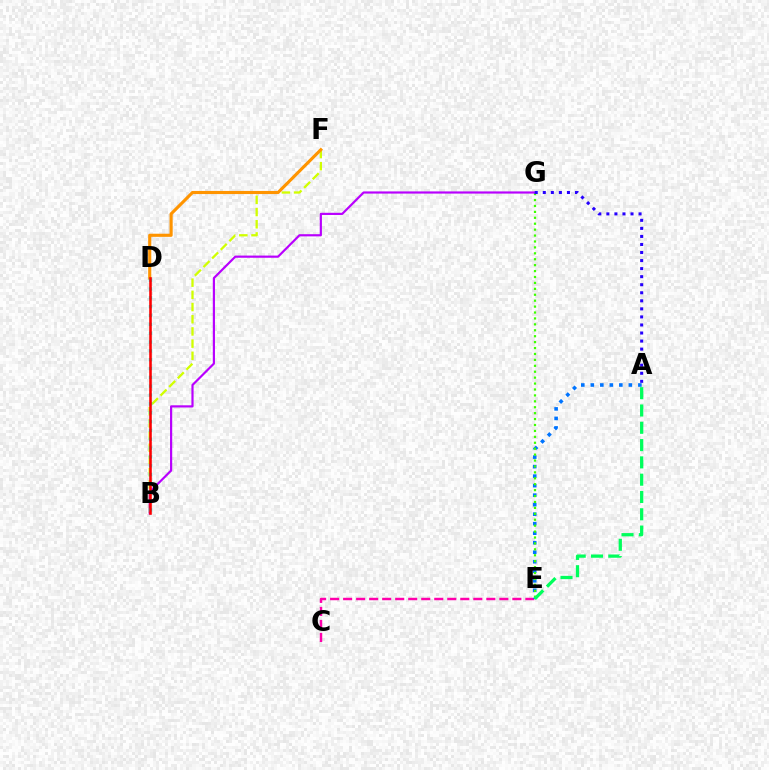{('C', 'E'): [{'color': '#ff00ac', 'line_style': 'dashed', 'thickness': 1.77}], ('B', 'F'): [{'color': '#d1ff00', 'line_style': 'dashed', 'thickness': 1.66}], ('A', 'E'): [{'color': '#0074ff', 'line_style': 'dotted', 'thickness': 2.58}, {'color': '#00ff5c', 'line_style': 'dashed', 'thickness': 2.35}], ('E', 'G'): [{'color': '#3dff00', 'line_style': 'dotted', 'thickness': 1.61}], ('B', 'G'): [{'color': '#b900ff', 'line_style': 'solid', 'thickness': 1.57}], ('D', 'F'): [{'color': '#ff9400', 'line_style': 'solid', 'thickness': 2.25}], ('A', 'G'): [{'color': '#2500ff', 'line_style': 'dotted', 'thickness': 2.19}], ('B', 'D'): [{'color': '#00fff6', 'line_style': 'dotted', 'thickness': 2.4}, {'color': '#ff0000', 'line_style': 'solid', 'thickness': 1.85}]}